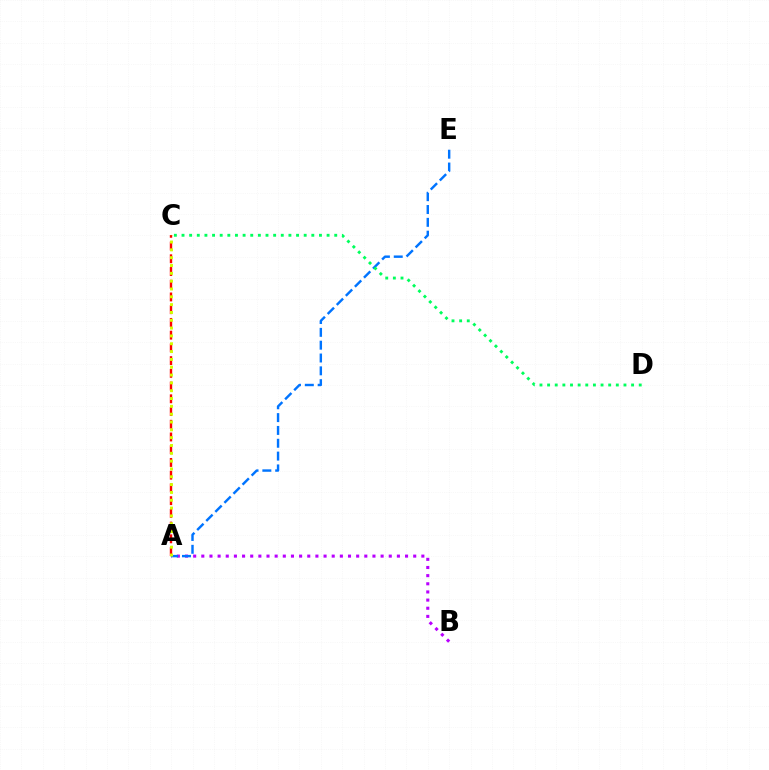{('A', 'B'): [{'color': '#b900ff', 'line_style': 'dotted', 'thickness': 2.21}], ('A', 'C'): [{'color': '#ff0000', 'line_style': 'dashed', 'thickness': 1.73}, {'color': '#d1ff00', 'line_style': 'dotted', 'thickness': 2.13}], ('A', 'E'): [{'color': '#0074ff', 'line_style': 'dashed', 'thickness': 1.74}], ('C', 'D'): [{'color': '#00ff5c', 'line_style': 'dotted', 'thickness': 2.07}]}